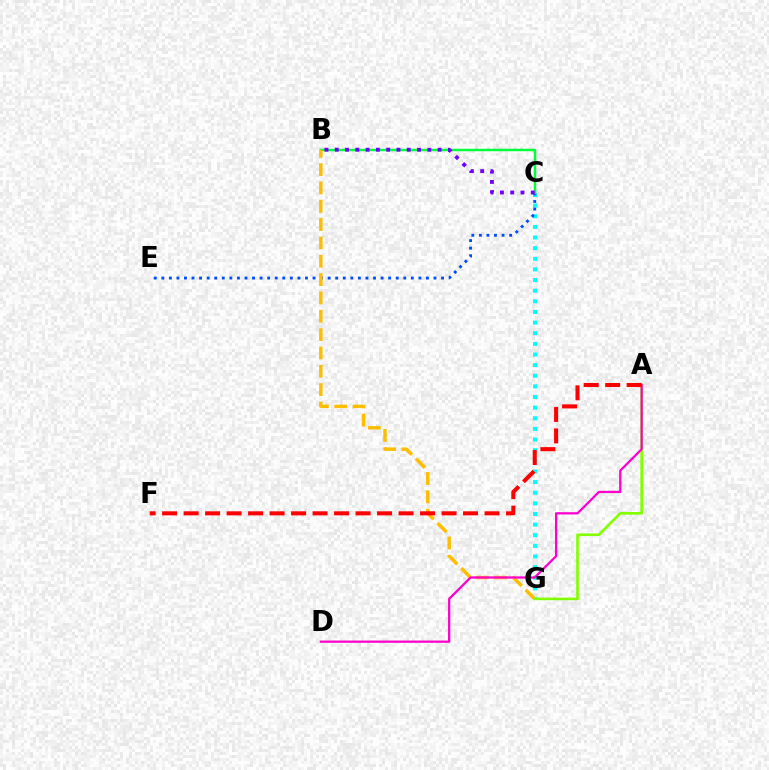{('C', 'G'): [{'color': '#00fff6', 'line_style': 'dotted', 'thickness': 2.89}], ('C', 'E'): [{'color': '#004bff', 'line_style': 'dotted', 'thickness': 2.05}], ('B', 'C'): [{'color': '#00ff39', 'line_style': 'solid', 'thickness': 1.77}, {'color': '#7200ff', 'line_style': 'dotted', 'thickness': 2.79}], ('B', 'G'): [{'color': '#ffbd00', 'line_style': 'dashed', 'thickness': 2.49}], ('A', 'G'): [{'color': '#84ff00', 'line_style': 'solid', 'thickness': 1.91}], ('A', 'D'): [{'color': '#ff00cf', 'line_style': 'solid', 'thickness': 1.63}], ('A', 'F'): [{'color': '#ff0000', 'line_style': 'dashed', 'thickness': 2.92}]}